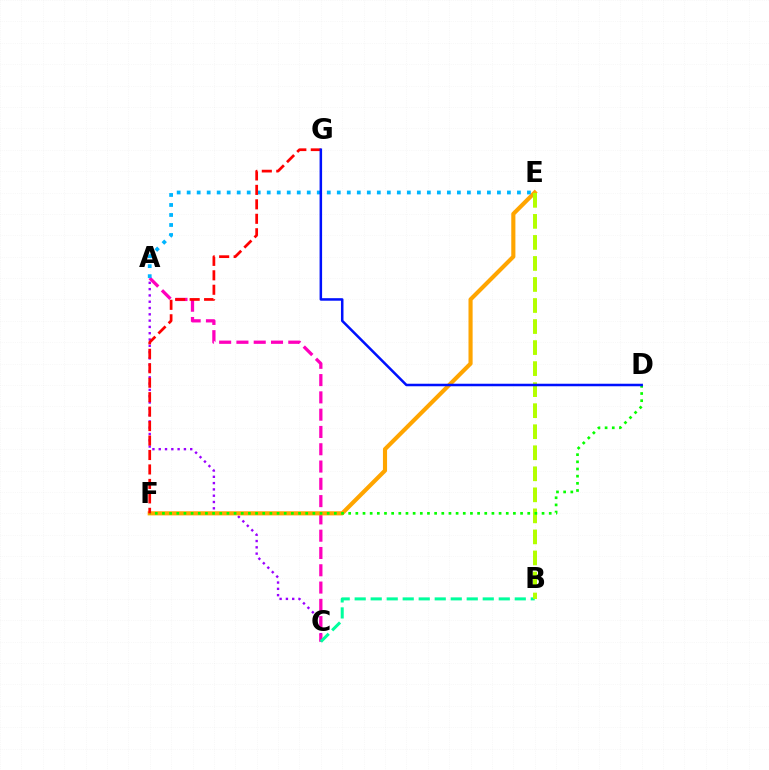{('A', 'C'): [{'color': '#9b00ff', 'line_style': 'dotted', 'thickness': 1.71}, {'color': '#ff00bd', 'line_style': 'dashed', 'thickness': 2.35}], ('E', 'F'): [{'color': '#ffa500', 'line_style': 'solid', 'thickness': 2.97}], ('B', 'C'): [{'color': '#00ff9d', 'line_style': 'dashed', 'thickness': 2.17}], ('B', 'E'): [{'color': '#b3ff00', 'line_style': 'dashed', 'thickness': 2.86}], ('A', 'E'): [{'color': '#00b5ff', 'line_style': 'dotted', 'thickness': 2.72}], ('D', 'F'): [{'color': '#08ff00', 'line_style': 'dotted', 'thickness': 1.95}], ('F', 'G'): [{'color': '#ff0000', 'line_style': 'dashed', 'thickness': 1.96}], ('D', 'G'): [{'color': '#0010ff', 'line_style': 'solid', 'thickness': 1.82}]}